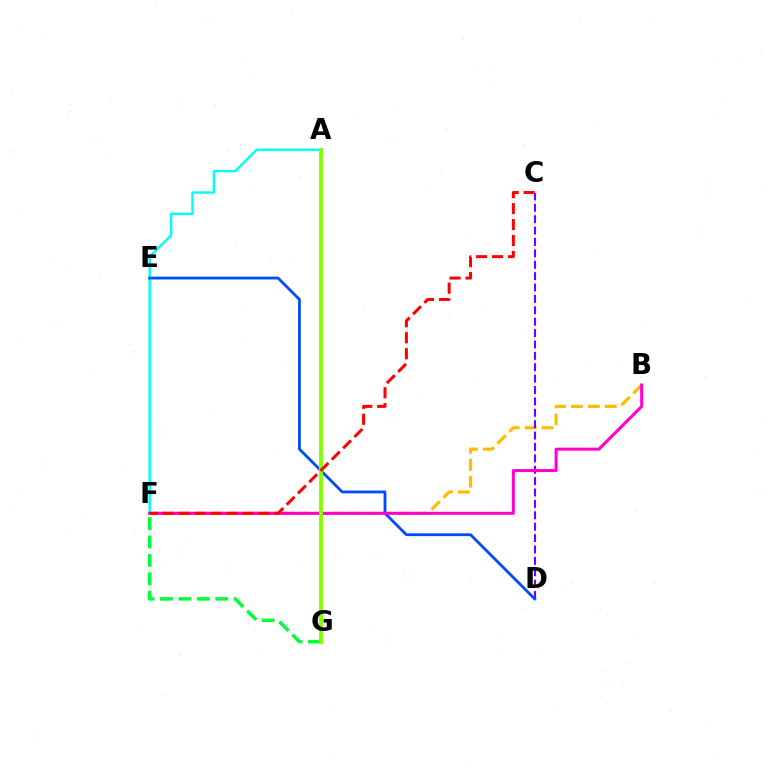{('B', 'F'): [{'color': '#ffbd00', 'line_style': 'dashed', 'thickness': 2.3}, {'color': '#ff00cf', 'line_style': 'solid', 'thickness': 2.18}], ('F', 'G'): [{'color': '#00ff39', 'line_style': 'dashed', 'thickness': 2.5}], ('C', 'D'): [{'color': '#7200ff', 'line_style': 'dashed', 'thickness': 1.55}], ('A', 'F'): [{'color': '#00fff6', 'line_style': 'solid', 'thickness': 1.76}], ('D', 'E'): [{'color': '#004bff', 'line_style': 'solid', 'thickness': 2.02}], ('A', 'G'): [{'color': '#84ff00', 'line_style': 'solid', 'thickness': 2.79}], ('C', 'F'): [{'color': '#ff0000', 'line_style': 'dashed', 'thickness': 2.17}]}